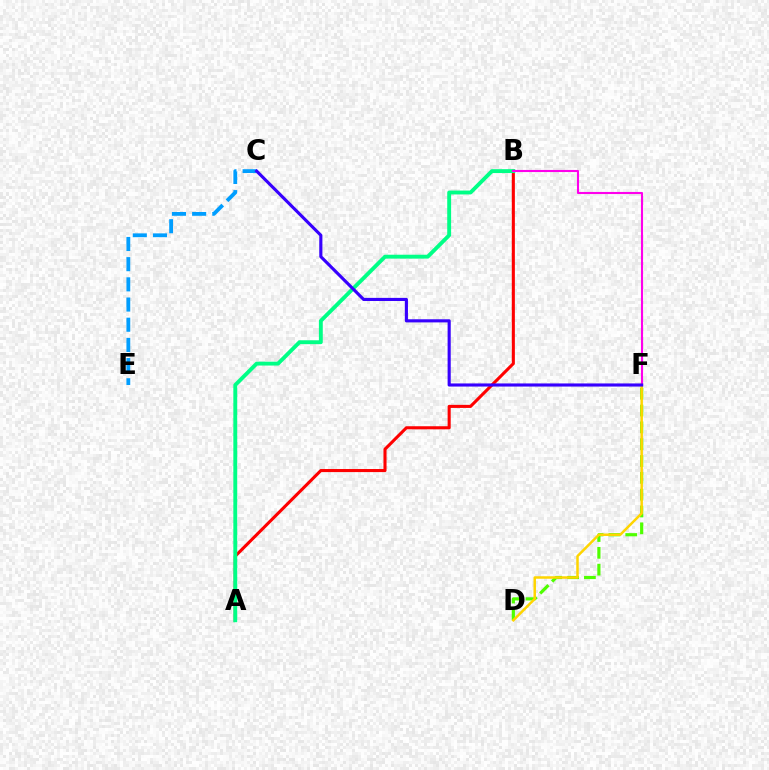{('A', 'B'): [{'color': '#ff0000', 'line_style': 'solid', 'thickness': 2.21}, {'color': '#00ff86', 'line_style': 'solid', 'thickness': 2.8}], ('D', 'F'): [{'color': '#4fff00', 'line_style': 'dashed', 'thickness': 2.29}, {'color': '#ffd500', 'line_style': 'solid', 'thickness': 1.79}], ('B', 'F'): [{'color': '#ff00ed', 'line_style': 'solid', 'thickness': 1.51}], ('C', 'E'): [{'color': '#009eff', 'line_style': 'dashed', 'thickness': 2.74}], ('C', 'F'): [{'color': '#3700ff', 'line_style': 'solid', 'thickness': 2.25}]}